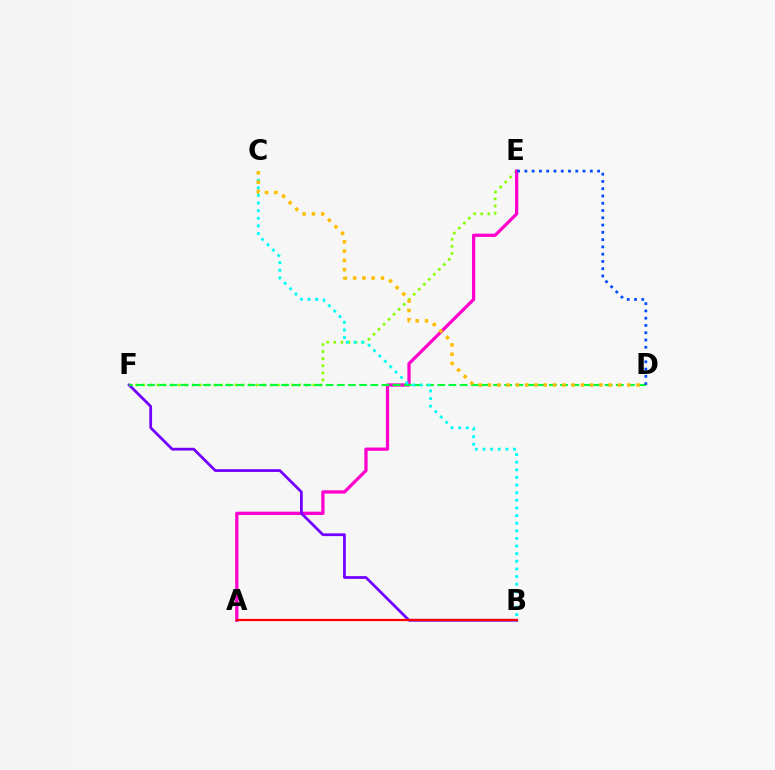{('E', 'F'): [{'color': '#84ff00', 'line_style': 'dotted', 'thickness': 1.92}], ('A', 'E'): [{'color': '#ff00cf', 'line_style': 'solid', 'thickness': 2.35}], ('B', 'F'): [{'color': '#7200ff', 'line_style': 'solid', 'thickness': 1.98}], ('D', 'F'): [{'color': '#00ff39', 'line_style': 'dashed', 'thickness': 1.52}], ('B', 'C'): [{'color': '#00fff6', 'line_style': 'dotted', 'thickness': 2.07}], ('A', 'B'): [{'color': '#ff0000', 'line_style': 'solid', 'thickness': 1.6}], ('D', 'E'): [{'color': '#004bff', 'line_style': 'dotted', 'thickness': 1.98}], ('C', 'D'): [{'color': '#ffbd00', 'line_style': 'dotted', 'thickness': 2.52}]}